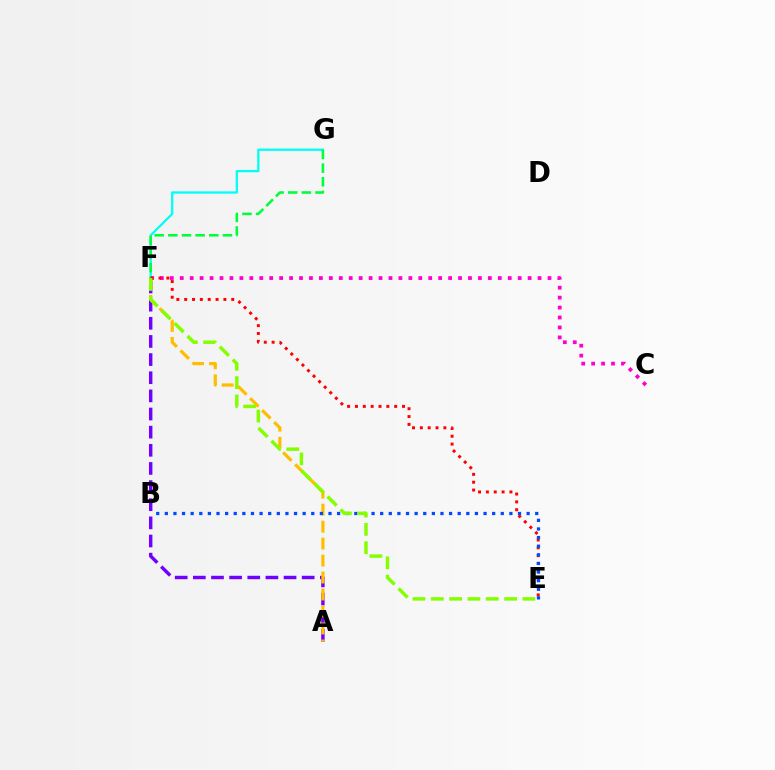{('A', 'F'): [{'color': '#7200ff', 'line_style': 'dashed', 'thickness': 2.46}, {'color': '#ffbd00', 'line_style': 'dashed', 'thickness': 2.31}], ('F', 'G'): [{'color': '#00fff6', 'line_style': 'solid', 'thickness': 1.65}, {'color': '#00ff39', 'line_style': 'dashed', 'thickness': 1.85}], ('C', 'F'): [{'color': '#ff00cf', 'line_style': 'dotted', 'thickness': 2.7}], ('E', 'F'): [{'color': '#ff0000', 'line_style': 'dotted', 'thickness': 2.13}, {'color': '#84ff00', 'line_style': 'dashed', 'thickness': 2.49}], ('B', 'E'): [{'color': '#004bff', 'line_style': 'dotted', 'thickness': 2.34}]}